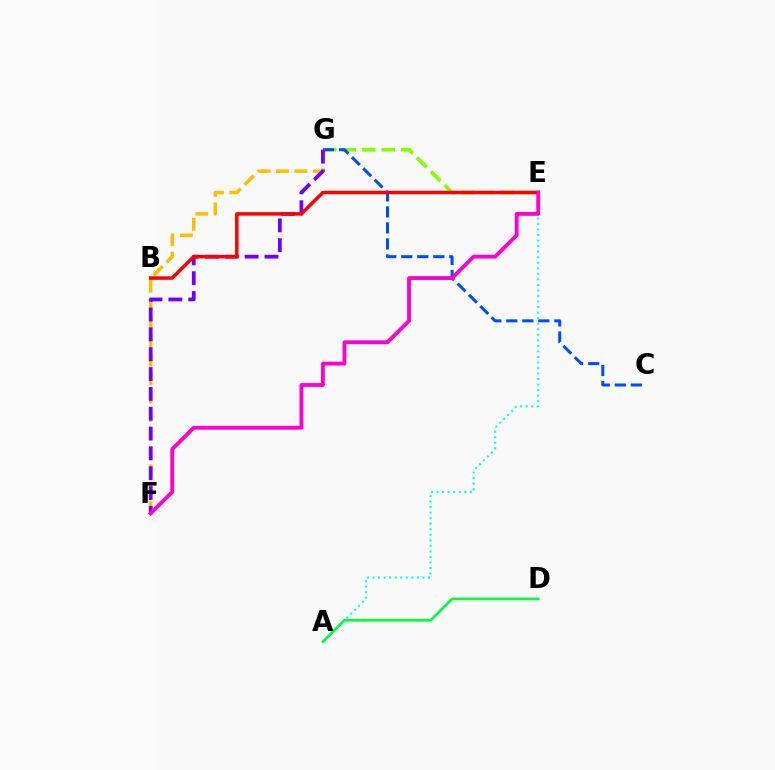{('E', 'G'): [{'color': '#84ff00', 'line_style': 'dashed', 'thickness': 2.65}], ('C', 'G'): [{'color': '#004bff', 'line_style': 'dashed', 'thickness': 2.17}], ('A', 'E'): [{'color': '#00fff6', 'line_style': 'dotted', 'thickness': 1.51}], ('F', 'G'): [{'color': '#ffbd00', 'line_style': 'dashed', 'thickness': 2.51}, {'color': '#7200ff', 'line_style': 'dashed', 'thickness': 2.7}], ('B', 'E'): [{'color': '#ff0000', 'line_style': 'solid', 'thickness': 2.51}], ('E', 'F'): [{'color': '#ff00cf', 'line_style': 'solid', 'thickness': 2.75}], ('A', 'D'): [{'color': '#00ff39', 'line_style': 'solid', 'thickness': 1.91}]}